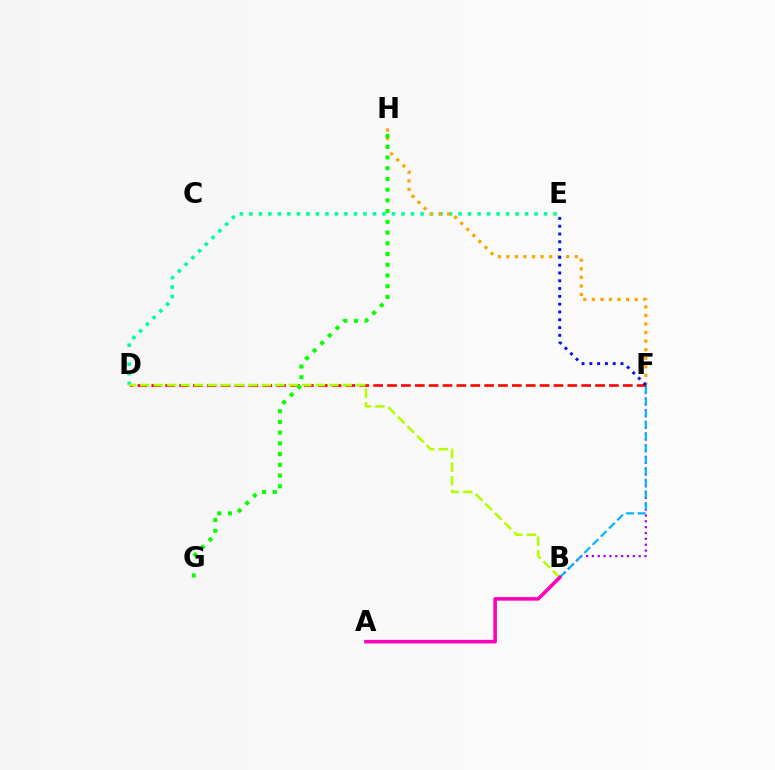{('B', 'F'): [{'color': '#9b00ff', 'line_style': 'dotted', 'thickness': 1.59}, {'color': '#00b5ff', 'line_style': 'dashed', 'thickness': 1.57}], ('D', 'F'): [{'color': '#ff0000', 'line_style': 'dashed', 'thickness': 1.88}], ('D', 'E'): [{'color': '#00ff9d', 'line_style': 'dotted', 'thickness': 2.58}], ('F', 'H'): [{'color': '#ffa500', 'line_style': 'dotted', 'thickness': 2.32}], ('B', 'D'): [{'color': '#b3ff00', 'line_style': 'dashed', 'thickness': 1.83}], ('A', 'B'): [{'color': '#ff00bd', 'line_style': 'solid', 'thickness': 2.57}], ('G', 'H'): [{'color': '#08ff00', 'line_style': 'dotted', 'thickness': 2.91}], ('E', 'F'): [{'color': '#0010ff', 'line_style': 'dotted', 'thickness': 2.12}]}